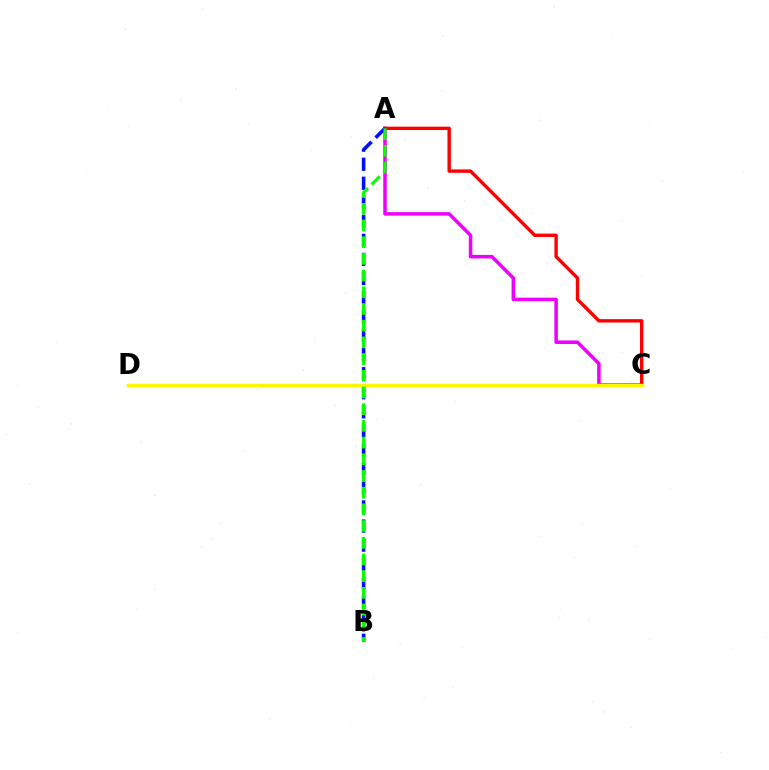{('C', 'D'): [{'color': '#00fff6', 'line_style': 'dotted', 'thickness': 2.12}, {'color': '#fcf500', 'line_style': 'solid', 'thickness': 2.45}], ('A', 'C'): [{'color': '#ee00ff', 'line_style': 'solid', 'thickness': 2.53}, {'color': '#ff0000', 'line_style': 'solid', 'thickness': 2.44}], ('A', 'B'): [{'color': '#0010ff', 'line_style': 'dashed', 'thickness': 2.59}, {'color': '#08ff00', 'line_style': 'dashed', 'thickness': 2.27}]}